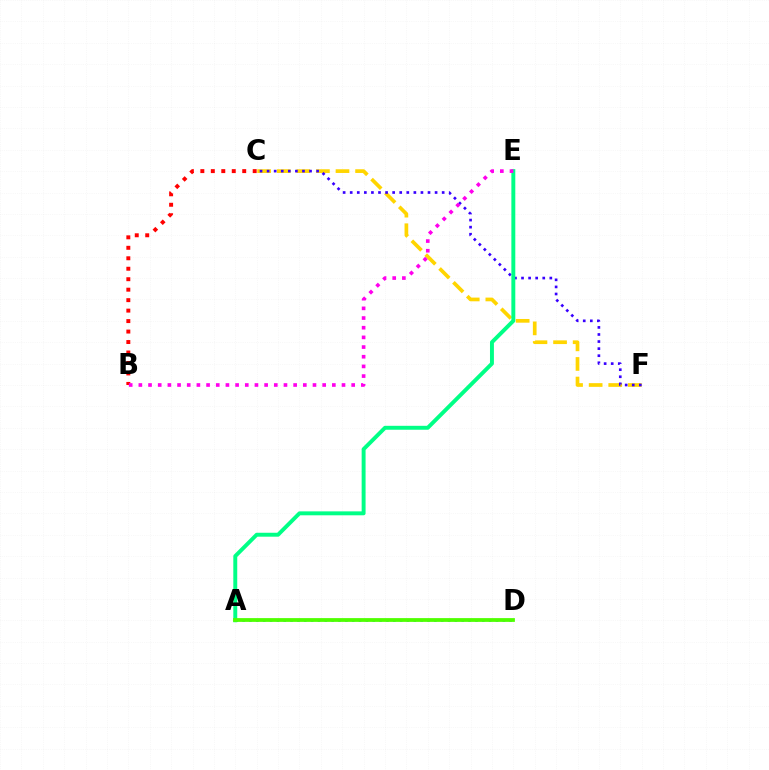{('C', 'F'): [{'color': '#ffd500', 'line_style': 'dashed', 'thickness': 2.66}, {'color': '#3700ff', 'line_style': 'dotted', 'thickness': 1.92}], ('B', 'C'): [{'color': '#ff0000', 'line_style': 'dotted', 'thickness': 2.84}], ('A', 'D'): [{'color': '#009eff', 'line_style': 'dotted', 'thickness': 1.86}, {'color': '#4fff00', 'line_style': 'solid', 'thickness': 2.72}], ('A', 'E'): [{'color': '#00ff86', 'line_style': 'solid', 'thickness': 2.83}], ('B', 'E'): [{'color': '#ff00ed', 'line_style': 'dotted', 'thickness': 2.63}]}